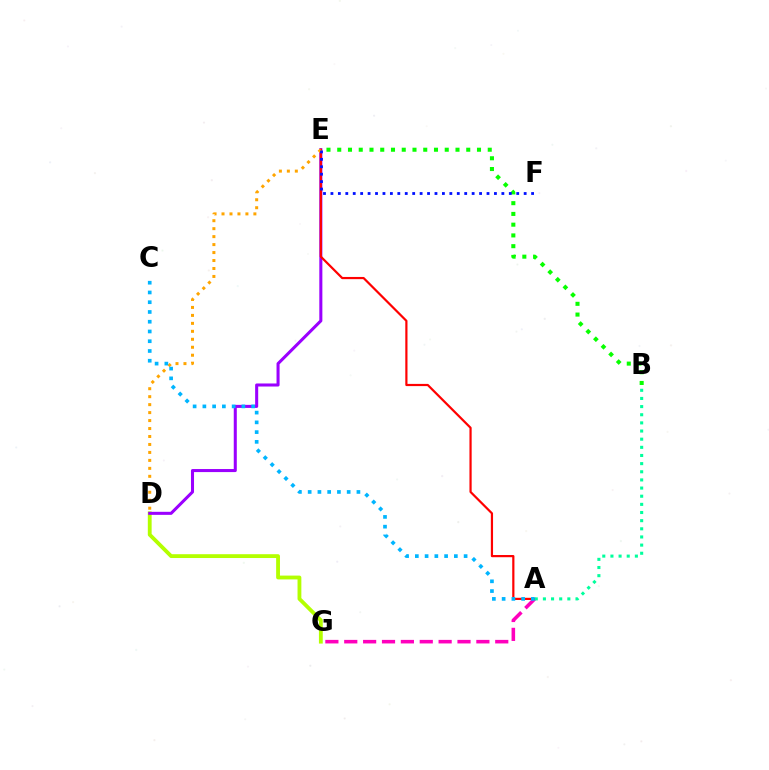{('D', 'G'): [{'color': '#b3ff00', 'line_style': 'solid', 'thickness': 2.75}], ('D', 'E'): [{'color': '#9b00ff', 'line_style': 'solid', 'thickness': 2.2}, {'color': '#ffa500', 'line_style': 'dotted', 'thickness': 2.16}], ('A', 'G'): [{'color': '#ff00bd', 'line_style': 'dashed', 'thickness': 2.56}], ('A', 'E'): [{'color': '#ff0000', 'line_style': 'solid', 'thickness': 1.59}], ('A', 'B'): [{'color': '#00ff9d', 'line_style': 'dotted', 'thickness': 2.21}], ('A', 'C'): [{'color': '#00b5ff', 'line_style': 'dotted', 'thickness': 2.65}], ('B', 'E'): [{'color': '#08ff00', 'line_style': 'dotted', 'thickness': 2.92}], ('E', 'F'): [{'color': '#0010ff', 'line_style': 'dotted', 'thickness': 2.02}]}